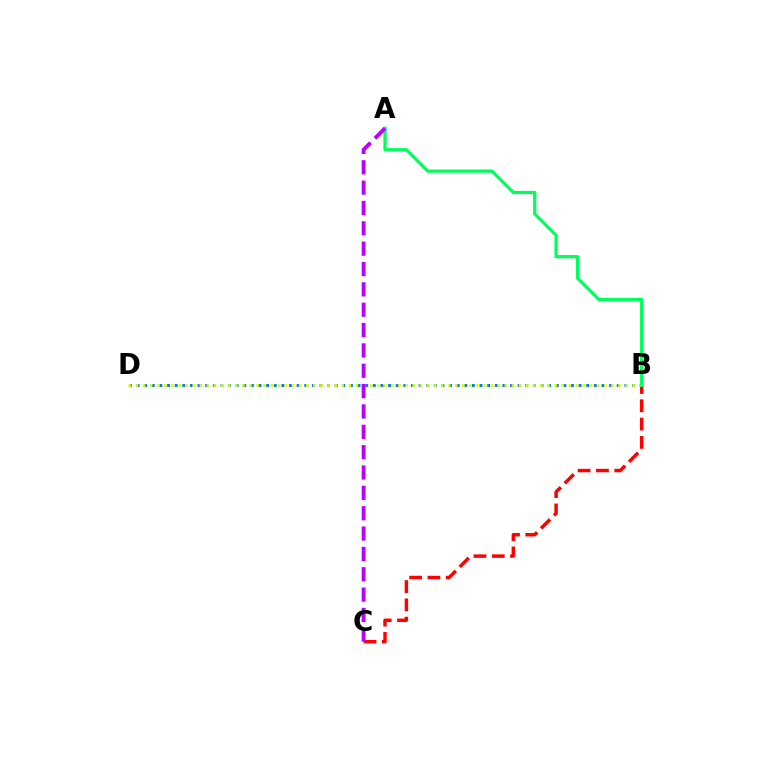{('B', 'C'): [{'color': '#ff0000', 'line_style': 'dashed', 'thickness': 2.49}], ('B', 'D'): [{'color': '#0074ff', 'line_style': 'dotted', 'thickness': 2.07}, {'color': '#d1ff00', 'line_style': 'dotted', 'thickness': 1.93}], ('A', 'B'): [{'color': '#00ff5c', 'line_style': 'solid', 'thickness': 2.34}], ('A', 'C'): [{'color': '#b900ff', 'line_style': 'dashed', 'thickness': 2.76}]}